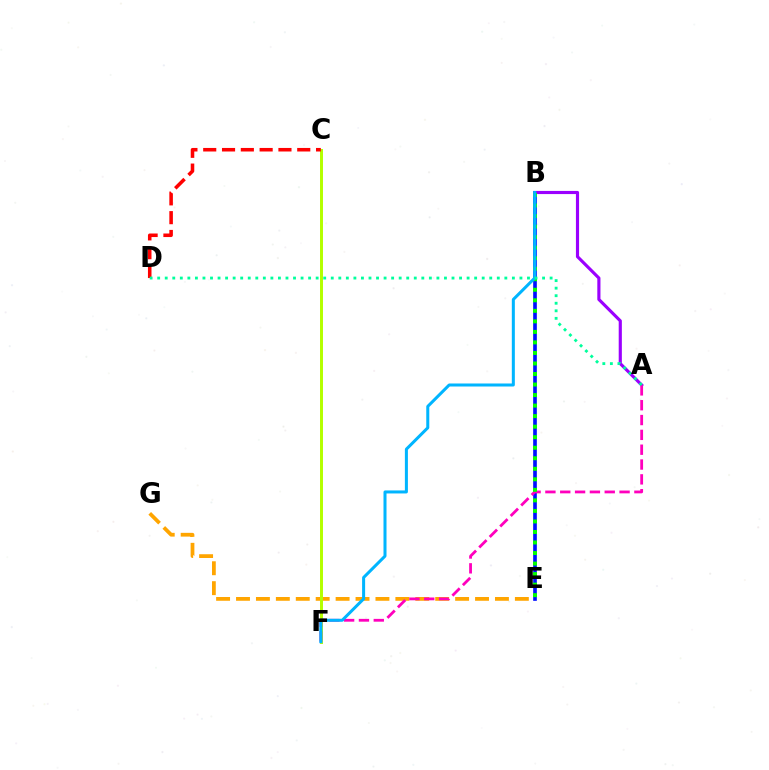{('E', 'G'): [{'color': '#ffa500', 'line_style': 'dashed', 'thickness': 2.71}], ('B', 'E'): [{'color': '#0010ff', 'line_style': 'solid', 'thickness': 2.63}, {'color': '#08ff00', 'line_style': 'dotted', 'thickness': 2.86}], ('C', 'F'): [{'color': '#b3ff00', 'line_style': 'solid', 'thickness': 2.14}], ('A', 'B'): [{'color': '#9b00ff', 'line_style': 'solid', 'thickness': 2.26}], ('C', 'D'): [{'color': '#ff0000', 'line_style': 'dashed', 'thickness': 2.55}], ('A', 'F'): [{'color': '#ff00bd', 'line_style': 'dashed', 'thickness': 2.01}], ('B', 'F'): [{'color': '#00b5ff', 'line_style': 'solid', 'thickness': 2.18}], ('A', 'D'): [{'color': '#00ff9d', 'line_style': 'dotted', 'thickness': 2.05}]}